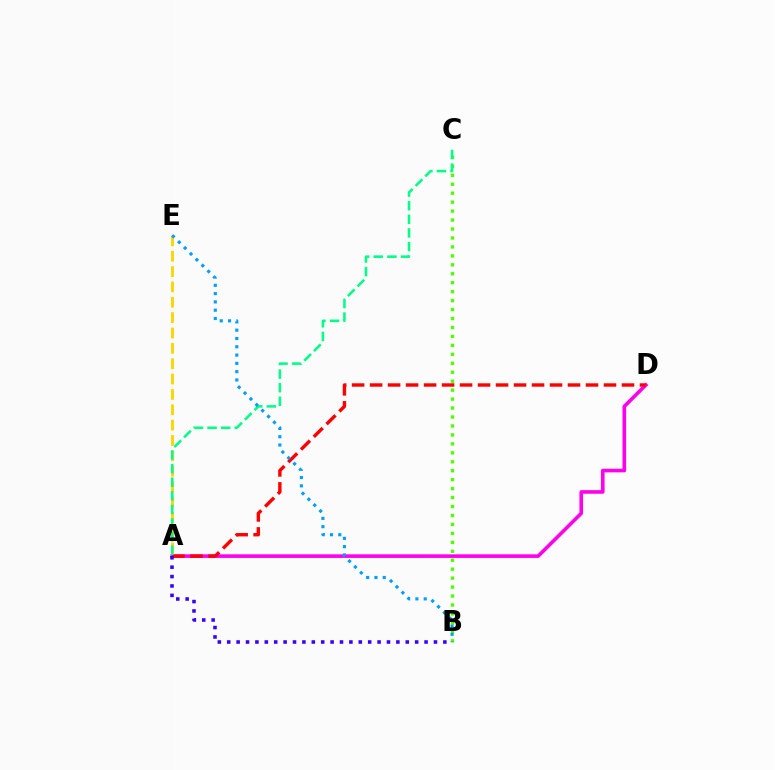{('A', 'D'): [{'color': '#ff00ed', 'line_style': 'solid', 'thickness': 2.6}, {'color': '#ff0000', 'line_style': 'dashed', 'thickness': 2.44}], ('A', 'E'): [{'color': '#ffd500', 'line_style': 'dashed', 'thickness': 2.09}], ('A', 'B'): [{'color': '#3700ff', 'line_style': 'dotted', 'thickness': 2.55}], ('B', 'C'): [{'color': '#4fff00', 'line_style': 'dotted', 'thickness': 2.43}], ('A', 'C'): [{'color': '#00ff86', 'line_style': 'dashed', 'thickness': 1.85}], ('B', 'E'): [{'color': '#009eff', 'line_style': 'dotted', 'thickness': 2.25}]}